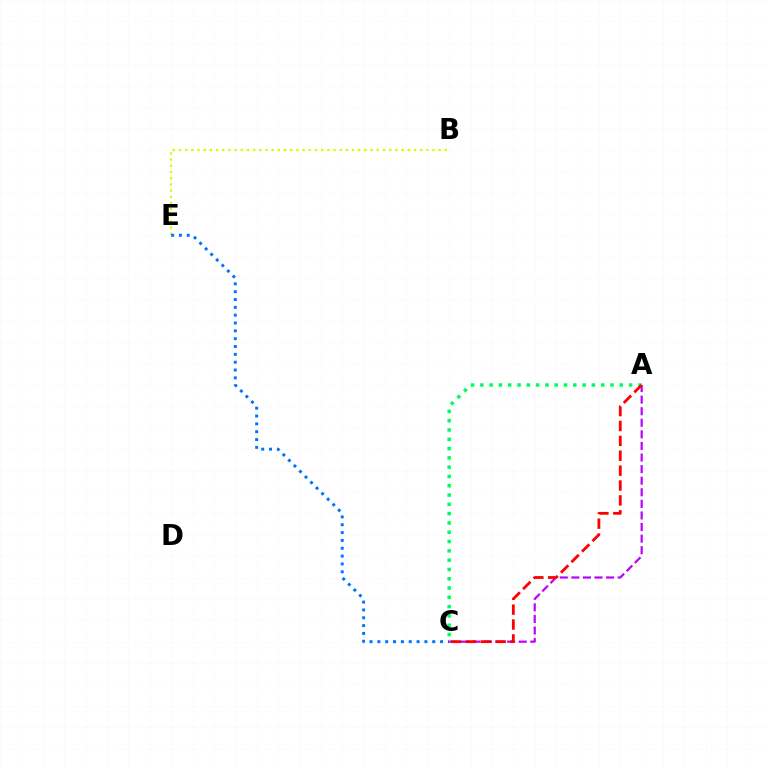{('B', 'E'): [{'color': '#d1ff00', 'line_style': 'dotted', 'thickness': 1.68}], ('C', 'E'): [{'color': '#0074ff', 'line_style': 'dotted', 'thickness': 2.13}], ('A', 'C'): [{'color': '#b900ff', 'line_style': 'dashed', 'thickness': 1.57}, {'color': '#00ff5c', 'line_style': 'dotted', 'thickness': 2.53}, {'color': '#ff0000', 'line_style': 'dashed', 'thickness': 2.02}]}